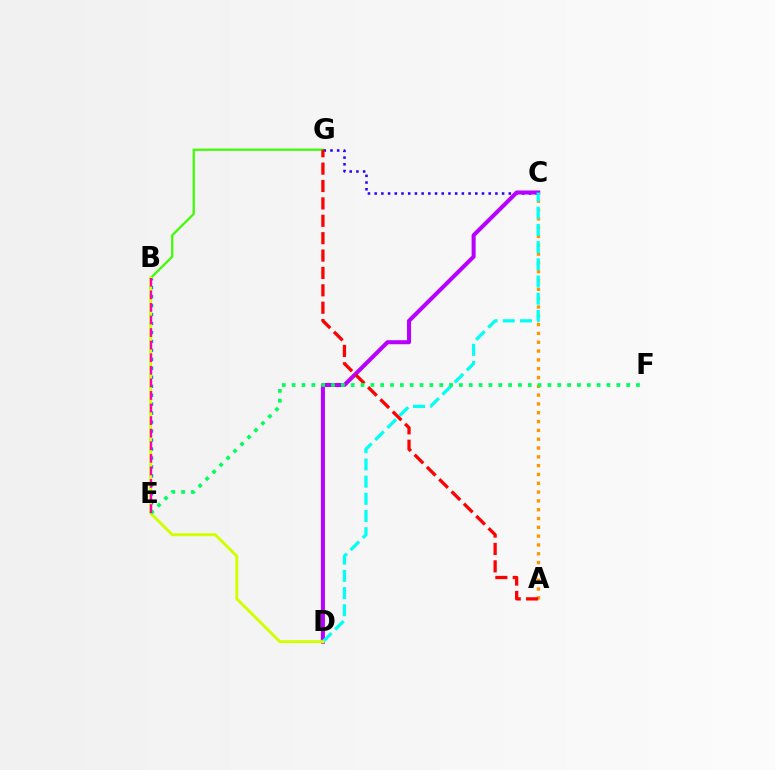{('A', 'C'): [{'color': '#ff9400', 'line_style': 'dotted', 'thickness': 2.39}], ('B', 'G'): [{'color': '#3dff00', 'line_style': 'solid', 'thickness': 1.61}], ('B', 'E'): [{'color': '#0074ff', 'line_style': 'dotted', 'thickness': 2.44}, {'color': '#ff00ac', 'line_style': 'dashed', 'thickness': 1.71}], ('C', 'G'): [{'color': '#2500ff', 'line_style': 'dotted', 'thickness': 1.82}], ('C', 'D'): [{'color': '#b900ff', 'line_style': 'solid', 'thickness': 2.91}, {'color': '#00fff6', 'line_style': 'dashed', 'thickness': 2.34}], ('A', 'G'): [{'color': '#ff0000', 'line_style': 'dashed', 'thickness': 2.36}], ('B', 'D'): [{'color': '#d1ff00', 'line_style': 'solid', 'thickness': 2.1}], ('E', 'F'): [{'color': '#00ff5c', 'line_style': 'dotted', 'thickness': 2.67}]}